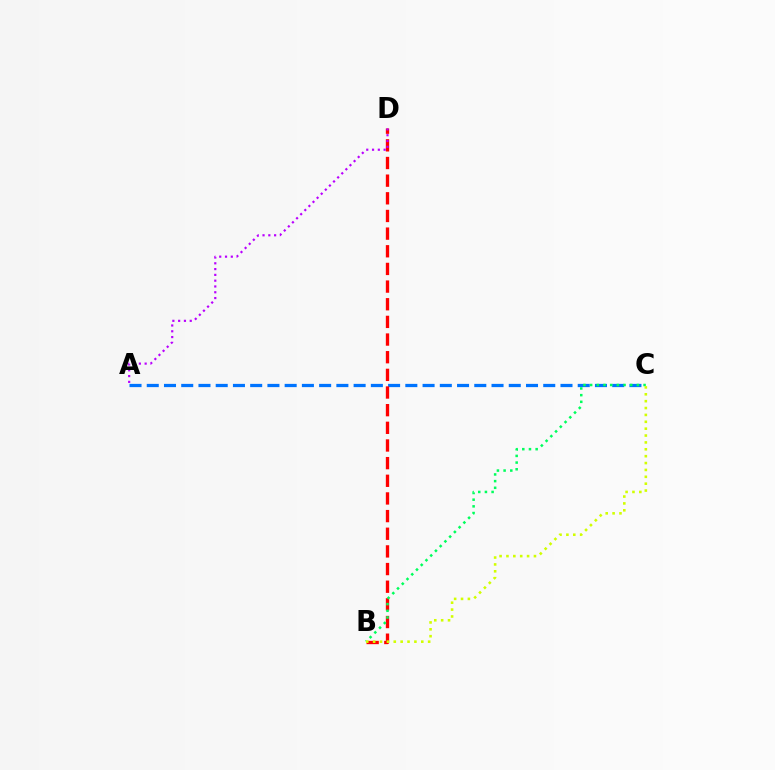{('A', 'C'): [{'color': '#0074ff', 'line_style': 'dashed', 'thickness': 2.34}], ('B', 'D'): [{'color': '#ff0000', 'line_style': 'dashed', 'thickness': 2.4}], ('B', 'C'): [{'color': '#00ff5c', 'line_style': 'dotted', 'thickness': 1.81}, {'color': '#d1ff00', 'line_style': 'dotted', 'thickness': 1.87}], ('A', 'D'): [{'color': '#b900ff', 'line_style': 'dotted', 'thickness': 1.57}]}